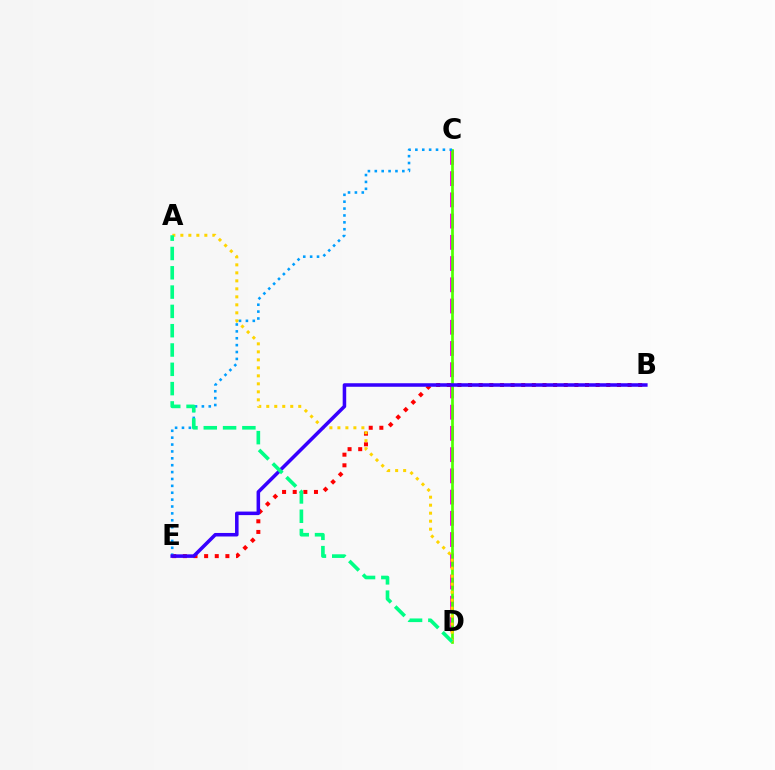{('C', 'D'): [{'color': '#ff00ed', 'line_style': 'dashed', 'thickness': 2.88}, {'color': '#4fff00', 'line_style': 'solid', 'thickness': 1.94}], ('B', 'E'): [{'color': '#ff0000', 'line_style': 'dotted', 'thickness': 2.89}, {'color': '#3700ff', 'line_style': 'solid', 'thickness': 2.54}], ('A', 'D'): [{'color': '#ffd500', 'line_style': 'dotted', 'thickness': 2.17}, {'color': '#00ff86', 'line_style': 'dashed', 'thickness': 2.62}], ('C', 'E'): [{'color': '#009eff', 'line_style': 'dotted', 'thickness': 1.87}]}